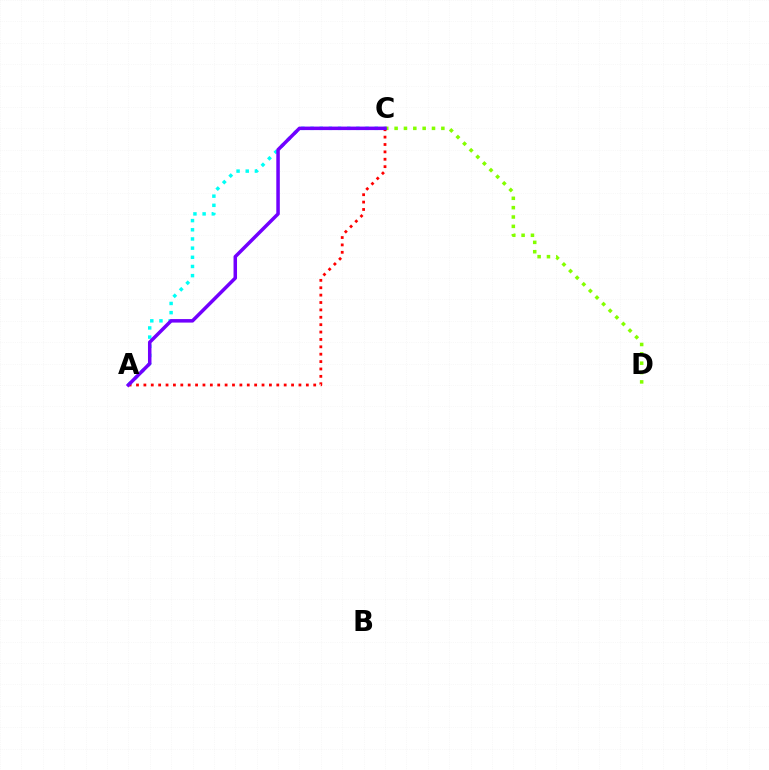{('A', 'C'): [{'color': '#00fff6', 'line_style': 'dotted', 'thickness': 2.49}, {'color': '#ff0000', 'line_style': 'dotted', 'thickness': 2.01}, {'color': '#7200ff', 'line_style': 'solid', 'thickness': 2.52}], ('C', 'D'): [{'color': '#84ff00', 'line_style': 'dotted', 'thickness': 2.54}]}